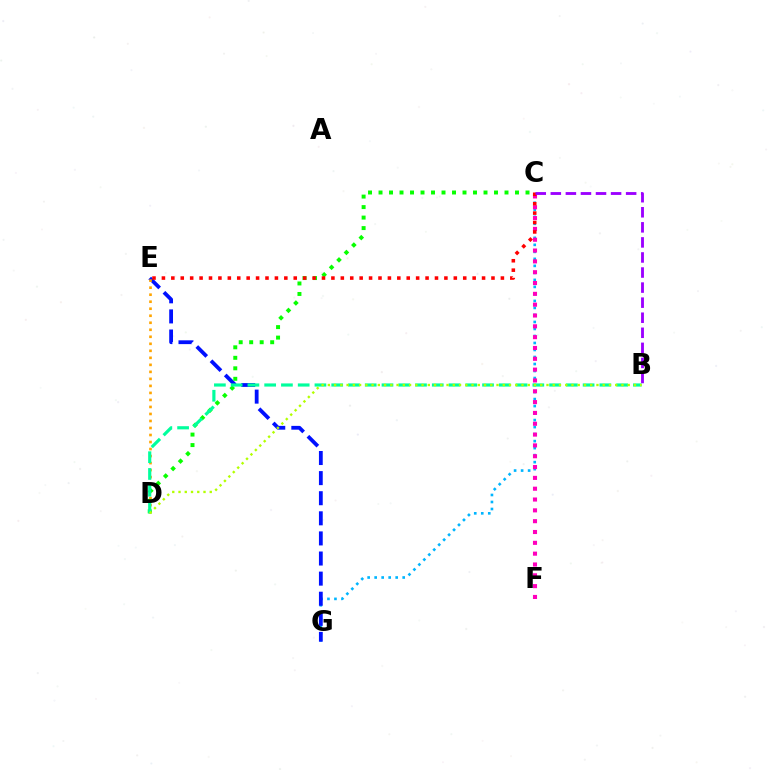{('C', 'G'): [{'color': '#00b5ff', 'line_style': 'dotted', 'thickness': 1.9}], ('E', 'G'): [{'color': '#0010ff', 'line_style': 'dashed', 'thickness': 2.73}], ('D', 'E'): [{'color': '#ffa500', 'line_style': 'dotted', 'thickness': 1.91}], ('C', 'D'): [{'color': '#08ff00', 'line_style': 'dotted', 'thickness': 2.85}], ('C', 'F'): [{'color': '#ff00bd', 'line_style': 'dotted', 'thickness': 2.94}], ('B', 'D'): [{'color': '#00ff9d', 'line_style': 'dashed', 'thickness': 2.28}, {'color': '#b3ff00', 'line_style': 'dotted', 'thickness': 1.7}], ('C', 'E'): [{'color': '#ff0000', 'line_style': 'dotted', 'thickness': 2.56}], ('B', 'C'): [{'color': '#9b00ff', 'line_style': 'dashed', 'thickness': 2.05}]}